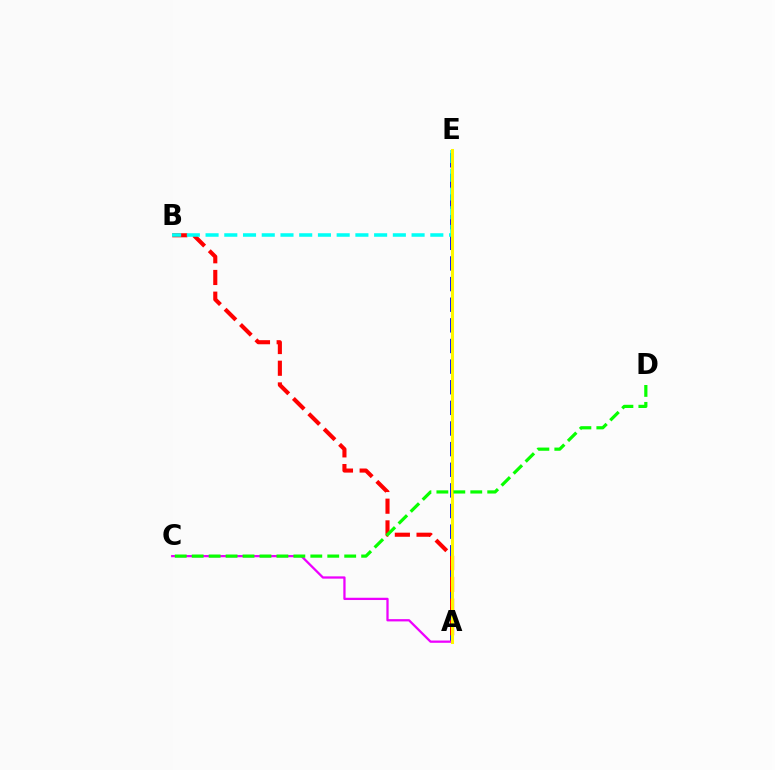{('A', 'E'): [{'color': '#0010ff', 'line_style': 'dashed', 'thickness': 2.8}, {'color': '#fcf500', 'line_style': 'solid', 'thickness': 2.2}], ('A', 'B'): [{'color': '#ff0000', 'line_style': 'dashed', 'thickness': 2.95}], ('B', 'E'): [{'color': '#00fff6', 'line_style': 'dashed', 'thickness': 2.54}], ('A', 'C'): [{'color': '#ee00ff', 'line_style': 'solid', 'thickness': 1.64}], ('C', 'D'): [{'color': '#08ff00', 'line_style': 'dashed', 'thickness': 2.3}]}